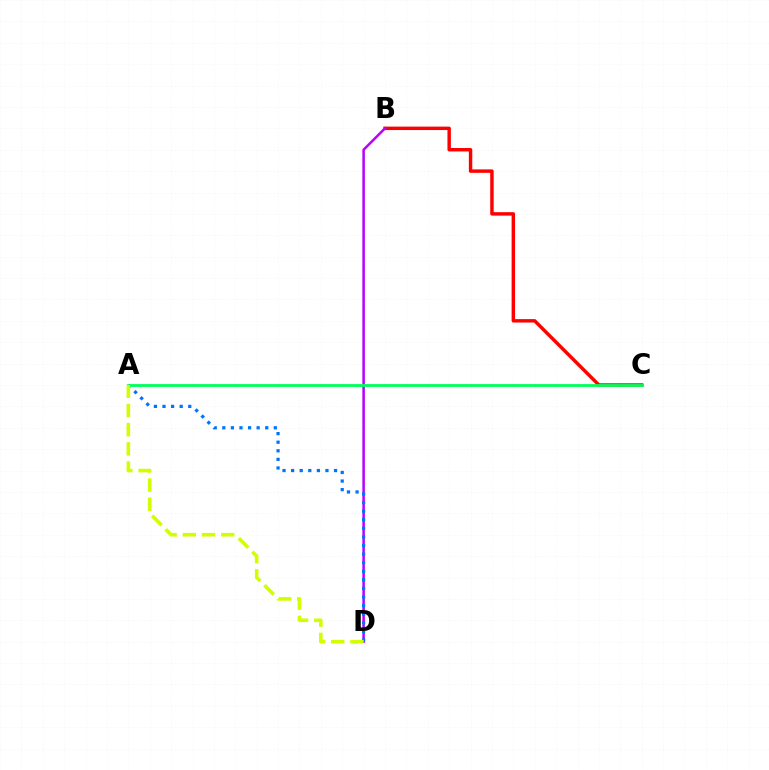{('B', 'C'): [{'color': '#ff0000', 'line_style': 'solid', 'thickness': 2.47}], ('B', 'D'): [{'color': '#b900ff', 'line_style': 'solid', 'thickness': 1.81}], ('A', 'D'): [{'color': '#0074ff', 'line_style': 'dotted', 'thickness': 2.33}, {'color': '#d1ff00', 'line_style': 'dashed', 'thickness': 2.61}], ('A', 'C'): [{'color': '#00ff5c', 'line_style': 'solid', 'thickness': 2.02}]}